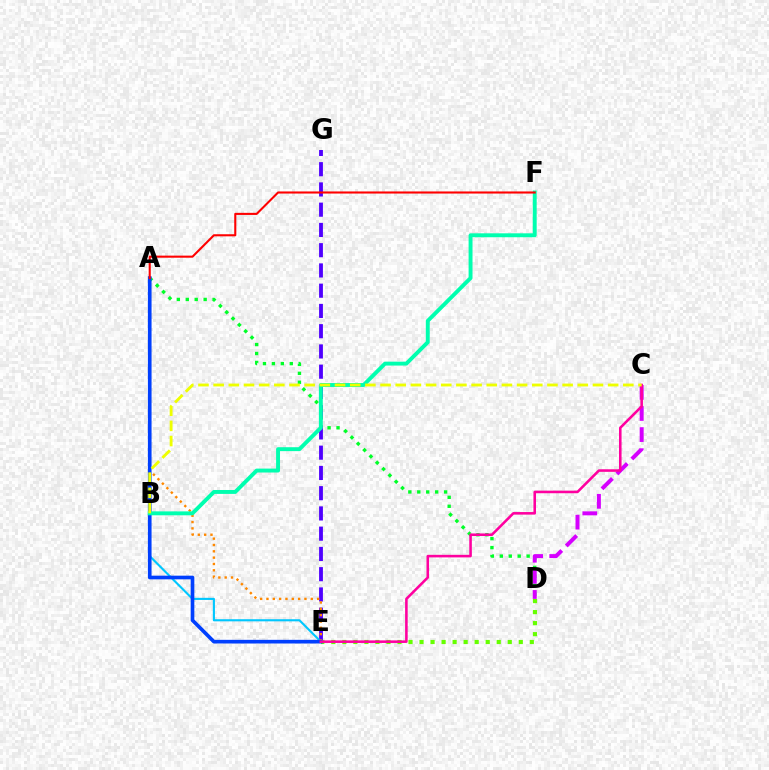{('E', 'G'): [{'color': '#4f00ff', 'line_style': 'dashed', 'thickness': 2.75}], ('A', 'D'): [{'color': '#00ff27', 'line_style': 'dotted', 'thickness': 2.43}], ('D', 'E'): [{'color': '#66ff00', 'line_style': 'dotted', 'thickness': 3.0}], ('B', 'E'): [{'color': '#00c7ff', 'line_style': 'solid', 'thickness': 1.53}], ('A', 'E'): [{'color': '#ff8800', 'line_style': 'dotted', 'thickness': 1.72}, {'color': '#003fff', 'line_style': 'solid', 'thickness': 2.64}], ('C', 'D'): [{'color': '#d600ff', 'line_style': 'dashed', 'thickness': 2.87}], ('B', 'F'): [{'color': '#00ffaf', 'line_style': 'solid', 'thickness': 2.82}], ('C', 'E'): [{'color': '#ff00a0', 'line_style': 'solid', 'thickness': 1.85}], ('B', 'C'): [{'color': '#eeff00', 'line_style': 'dashed', 'thickness': 2.06}], ('A', 'F'): [{'color': '#ff0000', 'line_style': 'solid', 'thickness': 1.5}]}